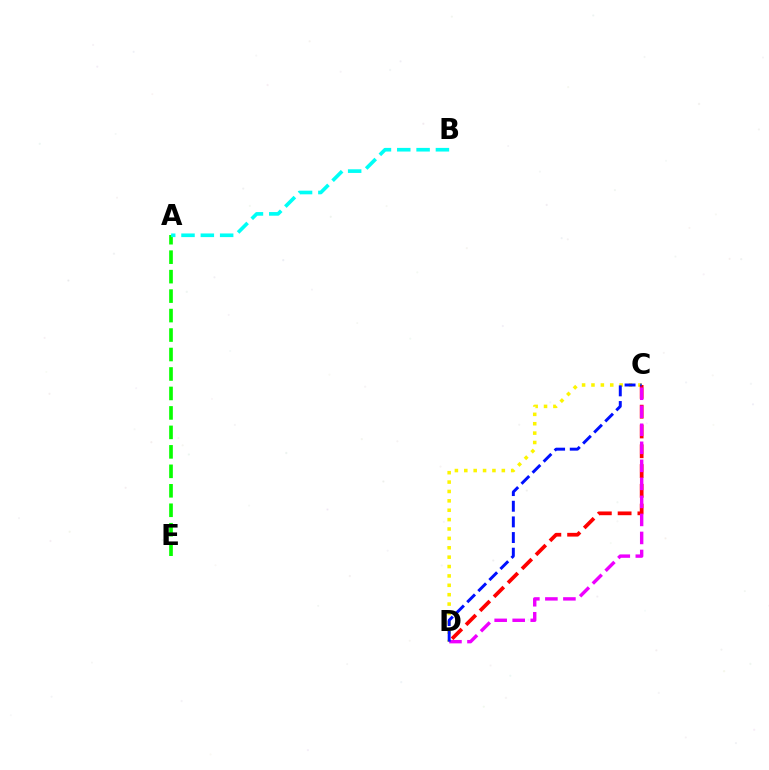{('C', 'D'): [{'color': '#fcf500', 'line_style': 'dotted', 'thickness': 2.55}, {'color': '#ff0000', 'line_style': 'dashed', 'thickness': 2.69}, {'color': '#ee00ff', 'line_style': 'dashed', 'thickness': 2.45}, {'color': '#0010ff', 'line_style': 'dashed', 'thickness': 2.13}], ('A', 'E'): [{'color': '#08ff00', 'line_style': 'dashed', 'thickness': 2.64}], ('A', 'B'): [{'color': '#00fff6', 'line_style': 'dashed', 'thickness': 2.63}]}